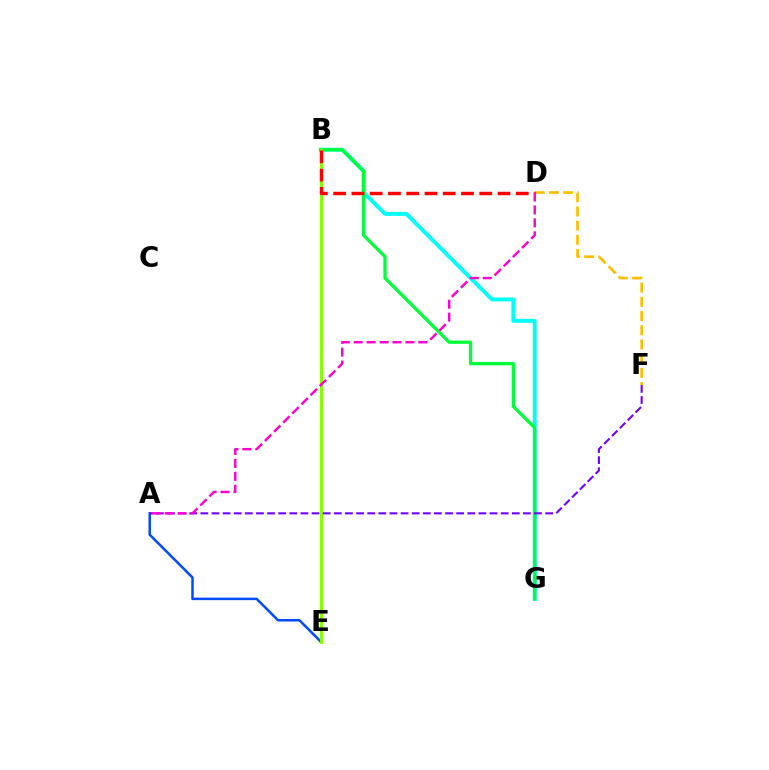{('B', 'G'): [{'color': '#00fff6', 'line_style': 'solid', 'thickness': 2.83}, {'color': '#00ff39', 'line_style': 'solid', 'thickness': 2.36}], ('D', 'F'): [{'color': '#ffbd00', 'line_style': 'dashed', 'thickness': 1.93}], ('A', 'E'): [{'color': '#004bff', 'line_style': 'solid', 'thickness': 1.8}], ('B', 'E'): [{'color': '#84ff00', 'line_style': 'solid', 'thickness': 2.13}], ('A', 'F'): [{'color': '#7200ff', 'line_style': 'dashed', 'thickness': 1.51}], ('B', 'D'): [{'color': '#ff0000', 'line_style': 'dashed', 'thickness': 2.48}], ('A', 'D'): [{'color': '#ff00cf', 'line_style': 'dashed', 'thickness': 1.76}]}